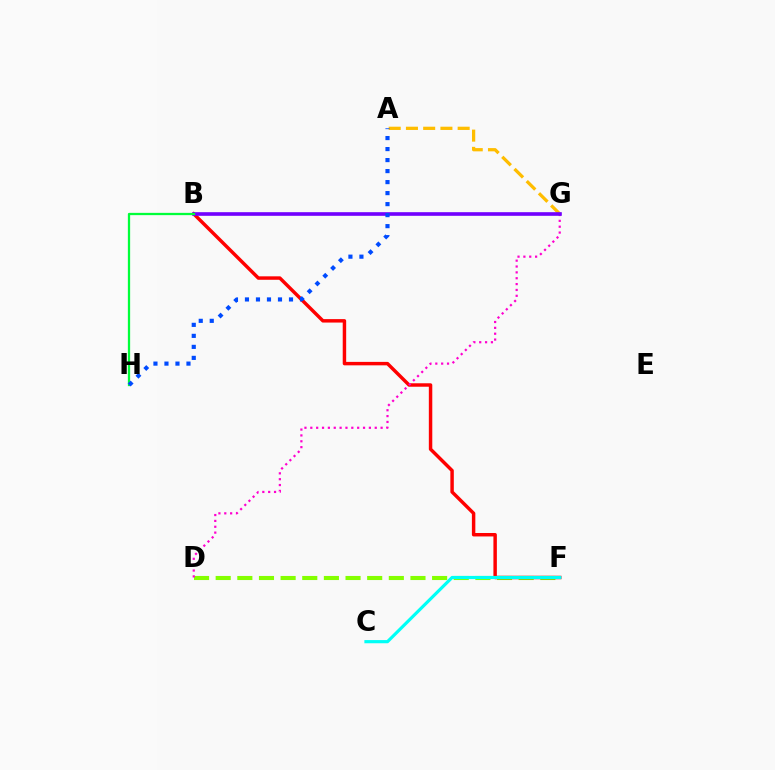{('A', 'G'): [{'color': '#ffbd00', 'line_style': 'dashed', 'thickness': 2.34}], ('D', 'F'): [{'color': '#84ff00', 'line_style': 'dashed', 'thickness': 2.94}], ('B', 'F'): [{'color': '#ff0000', 'line_style': 'solid', 'thickness': 2.49}], ('D', 'G'): [{'color': '#ff00cf', 'line_style': 'dotted', 'thickness': 1.59}], ('B', 'G'): [{'color': '#7200ff', 'line_style': 'solid', 'thickness': 2.62}], ('C', 'F'): [{'color': '#00fff6', 'line_style': 'solid', 'thickness': 2.29}], ('B', 'H'): [{'color': '#00ff39', 'line_style': 'solid', 'thickness': 1.64}], ('A', 'H'): [{'color': '#004bff', 'line_style': 'dotted', 'thickness': 2.99}]}